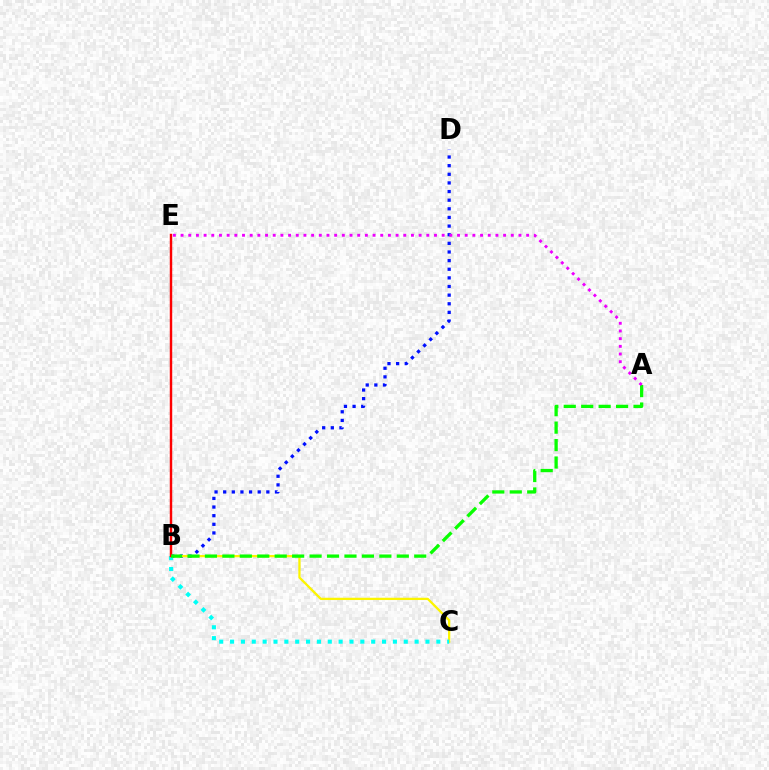{('B', 'D'): [{'color': '#0010ff', 'line_style': 'dotted', 'thickness': 2.35}], ('B', 'C'): [{'color': '#fcf500', 'line_style': 'solid', 'thickness': 1.64}, {'color': '#00fff6', 'line_style': 'dotted', 'thickness': 2.95}], ('B', 'E'): [{'color': '#ff0000', 'line_style': 'solid', 'thickness': 1.75}], ('A', 'B'): [{'color': '#08ff00', 'line_style': 'dashed', 'thickness': 2.37}], ('A', 'E'): [{'color': '#ee00ff', 'line_style': 'dotted', 'thickness': 2.09}]}